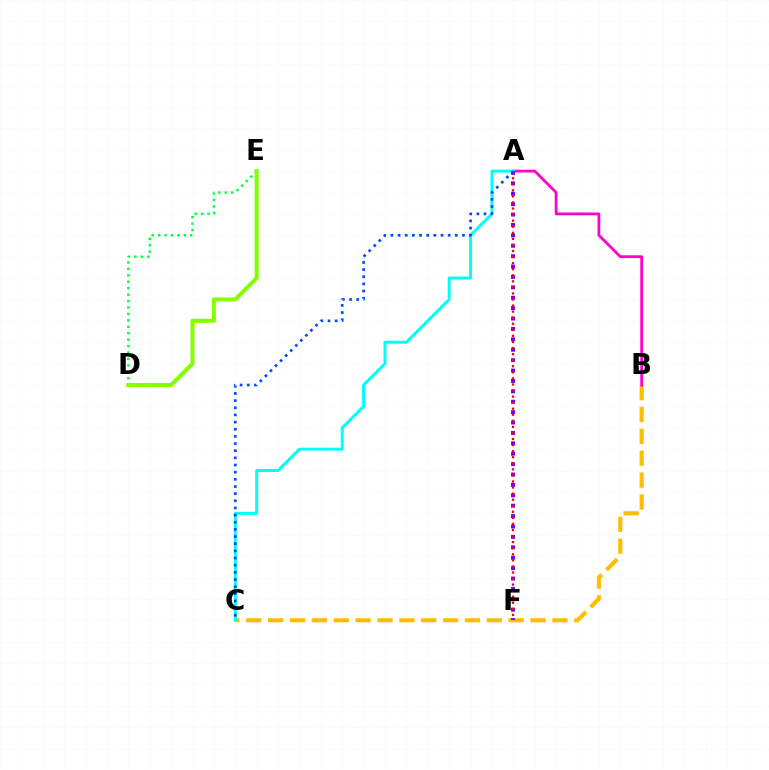{('B', 'C'): [{'color': '#ffbd00', 'line_style': 'dashed', 'thickness': 2.97}], ('A', 'B'): [{'color': '#ff00cf', 'line_style': 'solid', 'thickness': 2.01}], ('A', 'C'): [{'color': '#00fff6', 'line_style': 'solid', 'thickness': 2.14}, {'color': '#004bff', 'line_style': 'dotted', 'thickness': 1.94}], ('A', 'F'): [{'color': '#7200ff', 'line_style': 'dotted', 'thickness': 2.83}, {'color': '#ff0000', 'line_style': 'dotted', 'thickness': 1.65}], ('D', 'E'): [{'color': '#00ff39', 'line_style': 'dotted', 'thickness': 1.75}, {'color': '#84ff00', 'line_style': 'solid', 'thickness': 2.89}]}